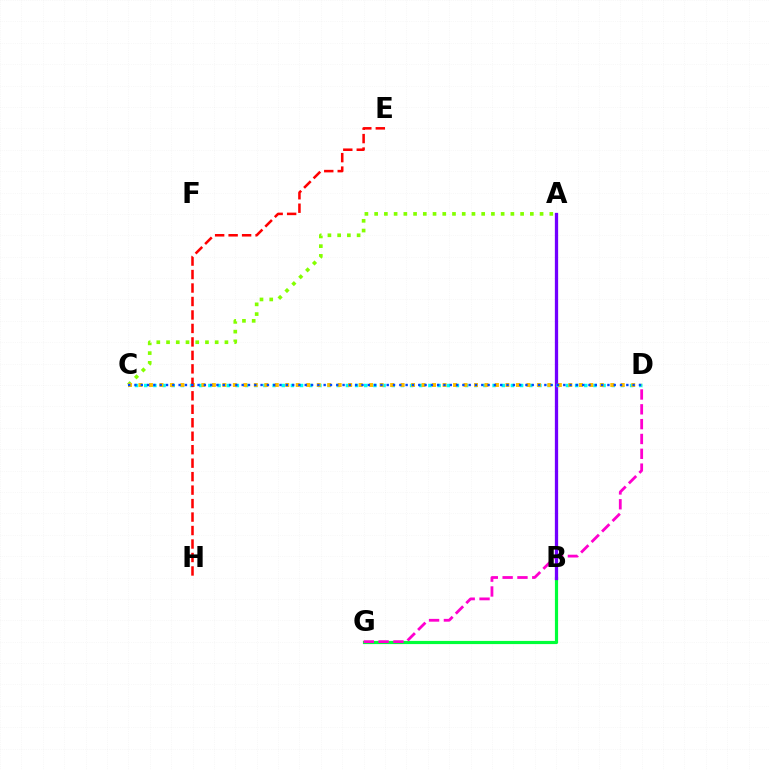{('A', 'C'): [{'color': '#84ff00', 'line_style': 'dotted', 'thickness': 2.64}], ('B', 'G'): [{'color': '#00ff39', 'line_style': 'solid', 'thickness': 2.28}], ('D', 'G'): [{'color': '#ff00cf', 'line_style': 'dashed', 'thickness': 2.01}], ('A', 'B'): [{'color': '#7200ff', 'line_style': 'solid', 'thickness': 2.36}], ('C', 'D'): [{'color': '#00fff6', 'line_style': 'dotted', 'thickness': 2.49}, {'color': '#ffbd00', 'line_style': 'dotted', 'thickness': 2.85}, {'color': '#004bff', 'line_style': 'dotted', 'thickness': 1.71}], ('E', 'H'): [{'color': '#ff0000', 'line_style': 'dashed', 'thickness': 1.83}]}